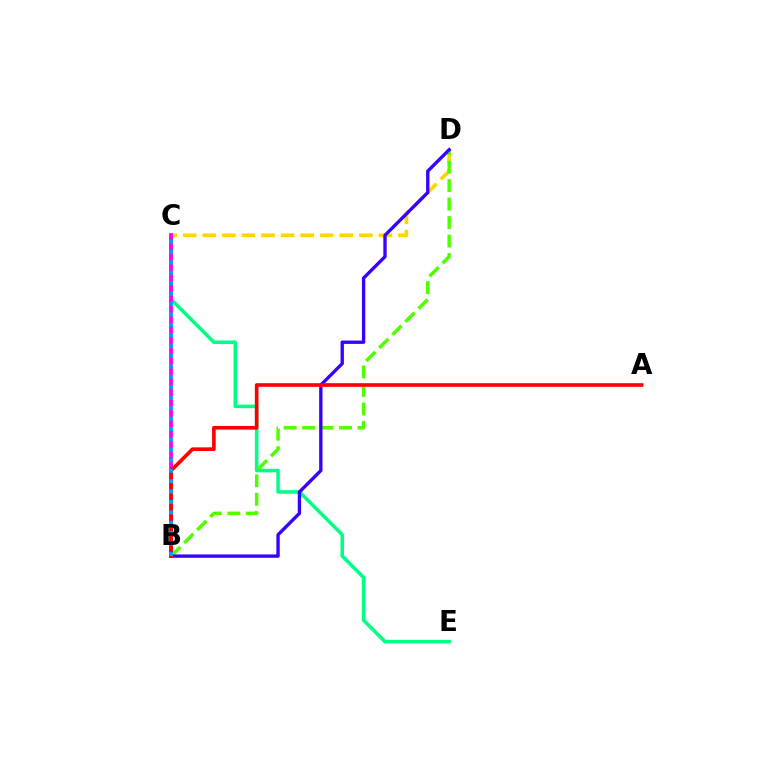{('C', 'E'): [{'color': '#00ff86', 'line_style': 'solid', 'thickness': 2.56}], ('C', 'D'): [{'color': '#ffd500', 'line_style': 'dashed', 'thickness': 2.66}], ('B', 'D'): [{'color': '#4fff00', 'line_style': 'dashed', 'thickness': 2.51}, {'color': '#3700ff', 'line_style': 'solid', 'thickness': 2.41}], ('B', 'C'): [{'color': '#ff00ed', 'line_style': 'solid', 'thickness': 2.73}, {'color': '#009eff', 'line_style': 'dotted', 'thickness': 2.83}], ('A', 'B'): [{'color': '#ff0000', 'line_style': 'solid', 'thickness': 2.62}]}